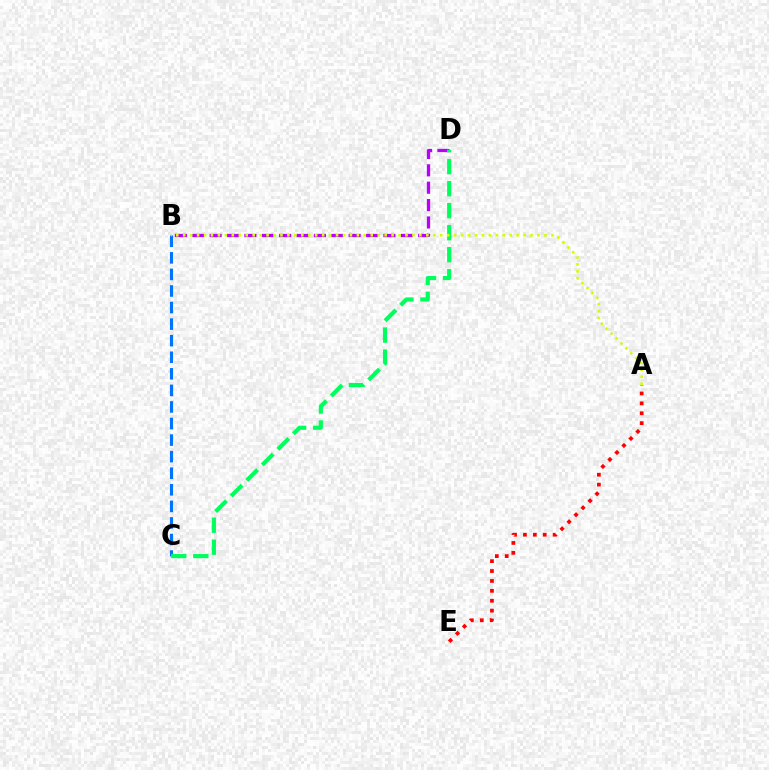{('B', 'C'): [{'color': '#0074ff', 'line_style': 'dashed', 'thickness': 2.25}], ('A', 'E'): [{'color': '#ff0000', 'line_style': 'dotted', 'thickness': 2.69}], ('B', 'D'): [{'color': '#b900ff', 'line_style': 'dashed', 'thickness': 2.36}], ('C', 'D'): [{'color': '#00ff5c', 'line_style': 'dashed', 'thickness': 2.99}], ('A', 'B'): [{'color': '#d1ff00', 'line_style': 'dotted', 'thickness': 1.89}]}